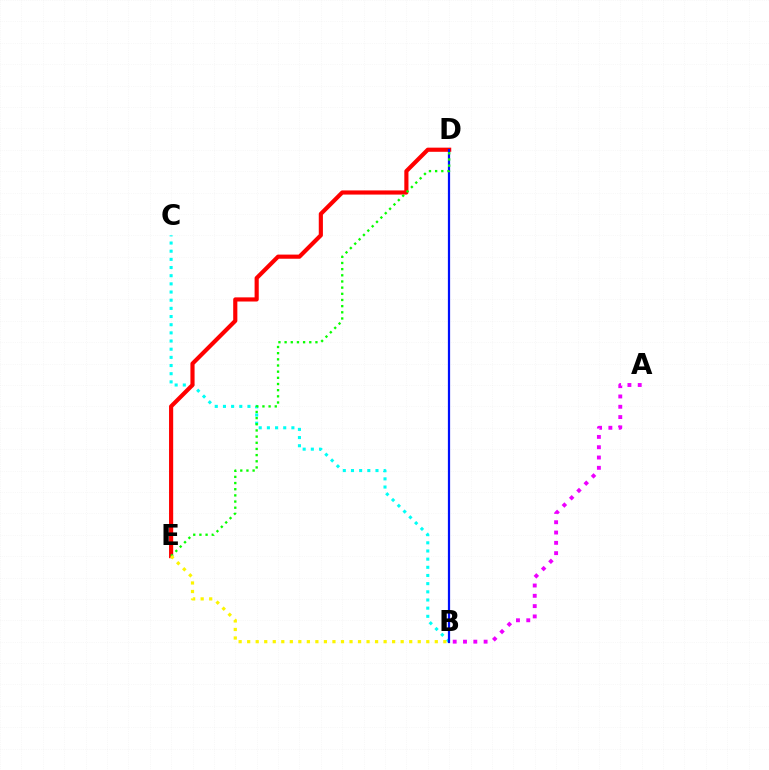{('B', 'C'): [{'color': '#00fff6', 'line_style': 'dotted', 'thickness': 2.22}], ('D', 'E'): [{'color': '#ff0000', 'line_style': 'solid', 'thickness': 2.99}, {'color': '#08ff00', 'line_style': 'dotted', 'thickness': 1.68}], ('B', 'D'): [{'color': '#0010ff', 'line_style': 'solid', 'thickness': 1.6}], ('A', 'B'): [{'color': '#ee00ff', 'line_style': 'dotted', 'thickness': 2.8}], ('B', 'E'): [{'color': '#fcf500', 'line_style': 'dotted', 'thickness': 2.32}]}